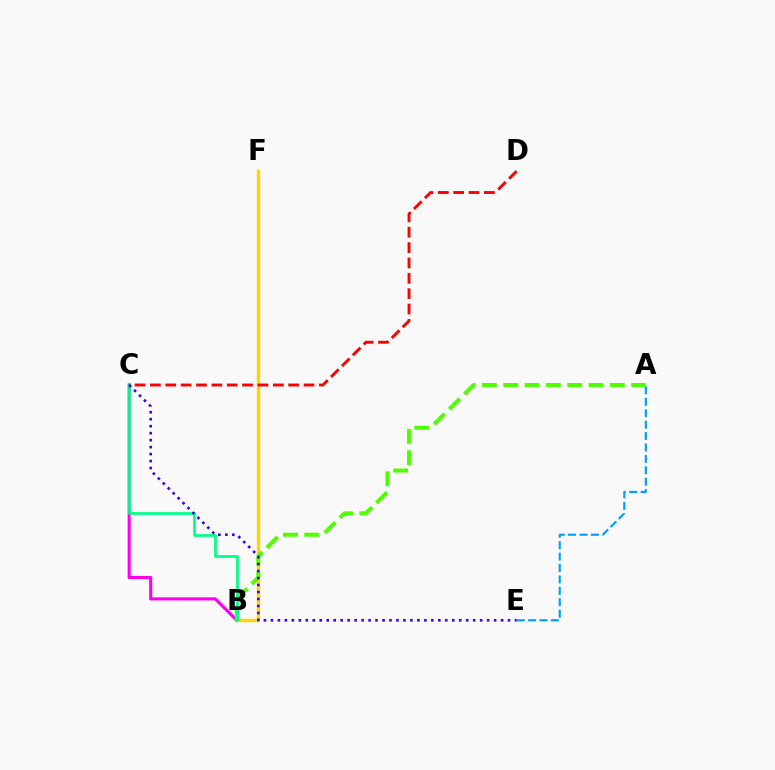{('B', 'C'): [{'color': '#ff00ed', 'line_style': 'solid', 'thickness': 2.24}, {'color': '#00ff86', 'line_style': 'solid', 'thickness': 1.95}], ('B', 'F'): [{'color': '#ffd500', 'line_style': 'solid', 'thickness': 2.44}], ('A', 'E'): [{'color': '#009eff', 'line_style': 'dashed', 'thickness': 1.55}], ('A', 'B'): [{'color': '#4fff00', 'line_style': 'dashed', 'thickness': 2.9}], ('C', 'D'): [{'color': '#ff0000', 'line_style': 'dashed', 'thickness': 2.09}], ('C', 'E'): [{'color': '#3700ff', 'line_style': 'dotted', 'thickness': 1.9}]}